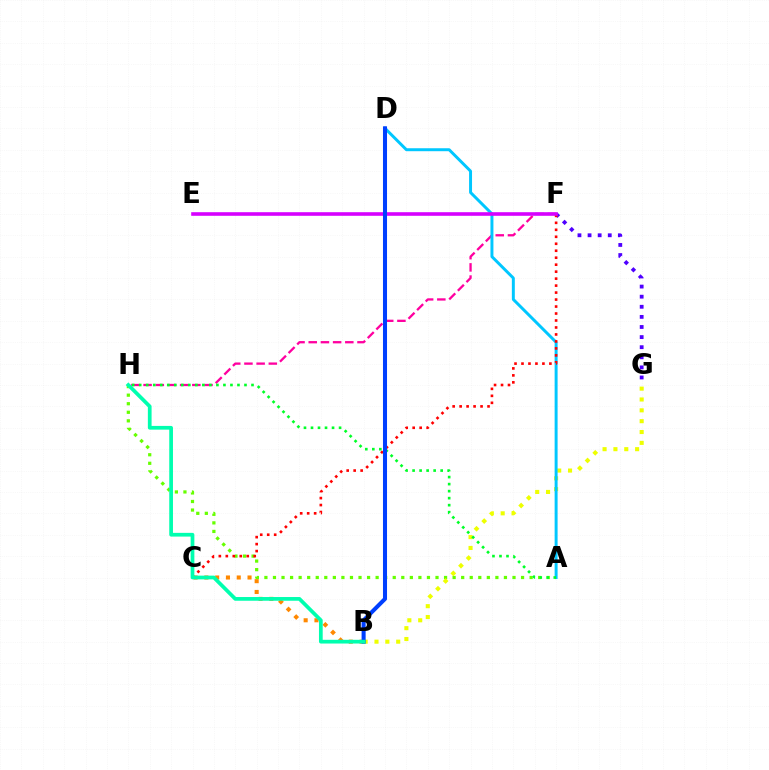{('B', 'C'): [{'color': '#ff8800', 'line_style': 'dotted', 'thickness': 2.93}], ('A', 'H'): [{'color': '#66ff00', 'line_style': 'dotted', 'thickness': 2.32}, {'color': '#00ff27', 'line_style': 'dotted', 'thickness': 1.91}], ('F', 'G'): [{'color': '#4f00ff', 'line_style': 'dotted', 'thickness': 2.74}], ('F', 'H'): [{'color': '#ff00a0', 'line_style': 'dashed', 'thickness': 1.66}], ('B', 'G'): [{'color': '#eeff00', 'line_style': 'dotted', 'thickness': 2.95}], ('A', 'D'): [{'color': '#00c7ff', 'line_style': 'solid', 'thickness': 2.13}], ('C', 'F'): [{'color': '#ff0000', 'line_style': 'dotted', 'thickness': 1.9}], ('E', 'F'): [{'color': '#d600ff', 'line_style': 'solid', 'thickness': 2.59}], ('B', 'D'): [{'color': '#003fff', 'line_style': 'solid', 'thickness': 2.92}], ('B', 'H'): [{'color': '#00ffaf', 'line_style': 'solid', 'thickness': 2.68}]}